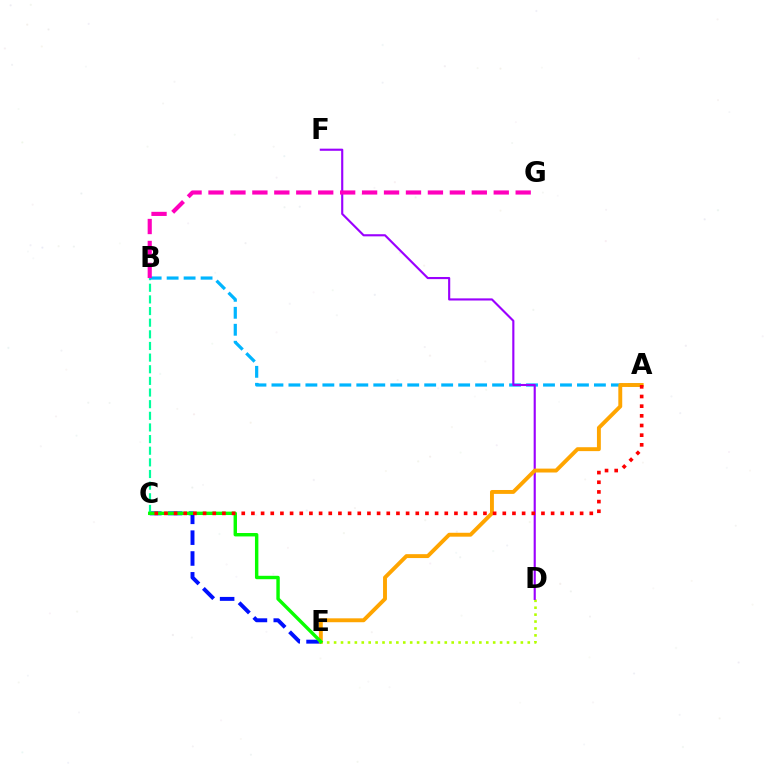{('D', 'E'): [{'color': '#b3ff00', 'line_style': 'dotted', 'thickness': 1.88}], ('C', 'E'): [{'color': '#0010ff', 'line_style': 'dashed', 'thickness': 2.83}, {'color': '#08ff00', 'line_style': 'solid', 'thickness': 2.46}], ('B', 'C'): [{'color': '#00ff9d', 'line_style': 'dashed', 'thickness': 1.58}], ('A', 'B'): [{'color': '#00b5ff', 'line_style': 'dashed', 'thickness': 2.31}], ('D', 'F'): [{'color': '#9b00ff', 'line_style': 'solid', 'thickness': 1.54}], ('A', 'E'): [{'color': '#ffa500', 'line_style': 'solid', 'thickness': 2.81}], ('B', 'G'): [{'color': '#ff00bd', 'line_style': 'dashed', 'thickness': 2.98}], ('A', 'C'): [{'color': '#ff0000', 'line_style': 'dotted', 'thickness': 2.63}]}